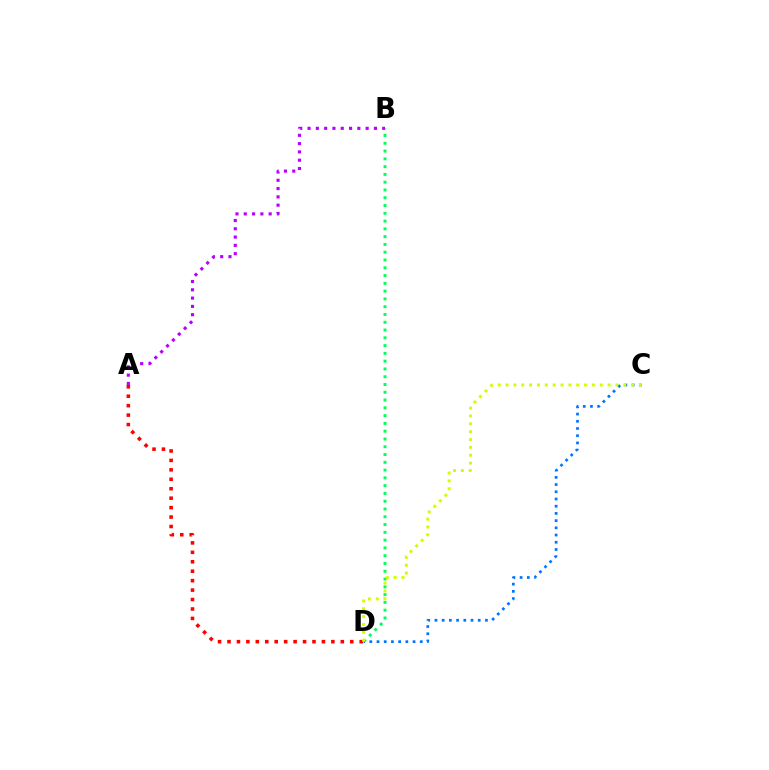{('B', 'D'): [{'color': '#00ff5c', 'line_style': 'dotted', 'thickness': 2.11}], ('A', 'D'): [{'color': '#ff0000', 'line_style': 'dotted', 'thickness': 2.57}], ('A', 'B'): [{'color': '#b900ff', 'line_style': 'dotted', 'thickness': 2.25}], ('C', 'D'): [{'color': '#0074ff', 'line_style': 'dotted', 'thickness': 1.96}, {'color': '#d1ff00', 'line_style': 'dotted', 'thickness': 2.13}]}